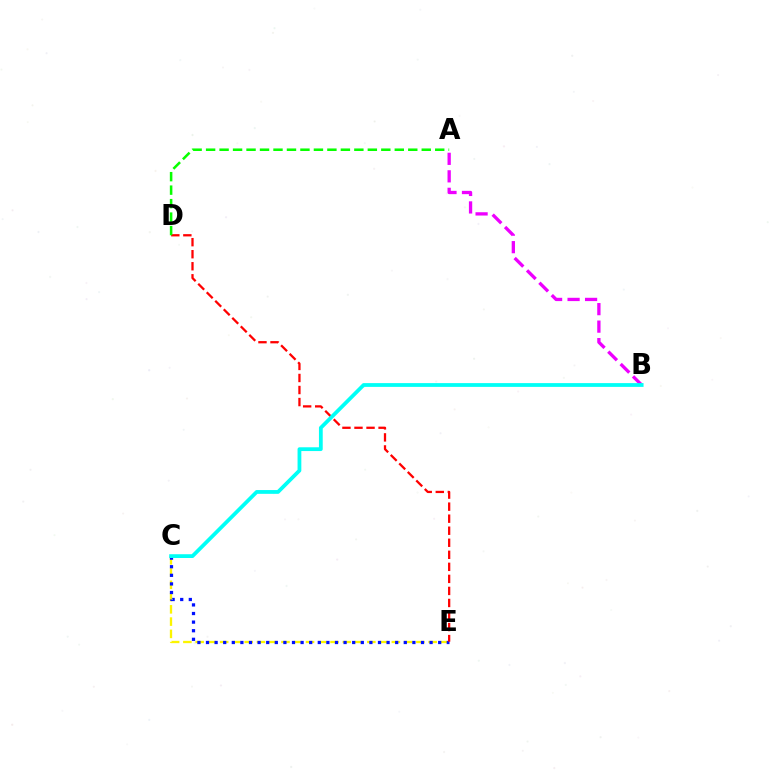{('C', 'E'): [{'color': '#fcf500', 'line_style': 'dashed', 'thickness': 1.67}, {'color': '#0010ff', 'line_style': 'dotted', 'thickness': 2.34}], ('A', 'B'): [{'color': '#ee00ff', 'line_style': 'dashed', 'thickness': 2.38}], ('D', 'E'): [{'color': '#ff0000', 'line_style': 'dashed', 'thickness': 1.64}], ('B', 'C'): [{'color': '#00fff6', 'line_style': 'solid', 'thickness': 2.72}], ('A', 'D'): [{'color': '#08ff00', 'line_style': 'dashed', 'thickness': 1.83}]}